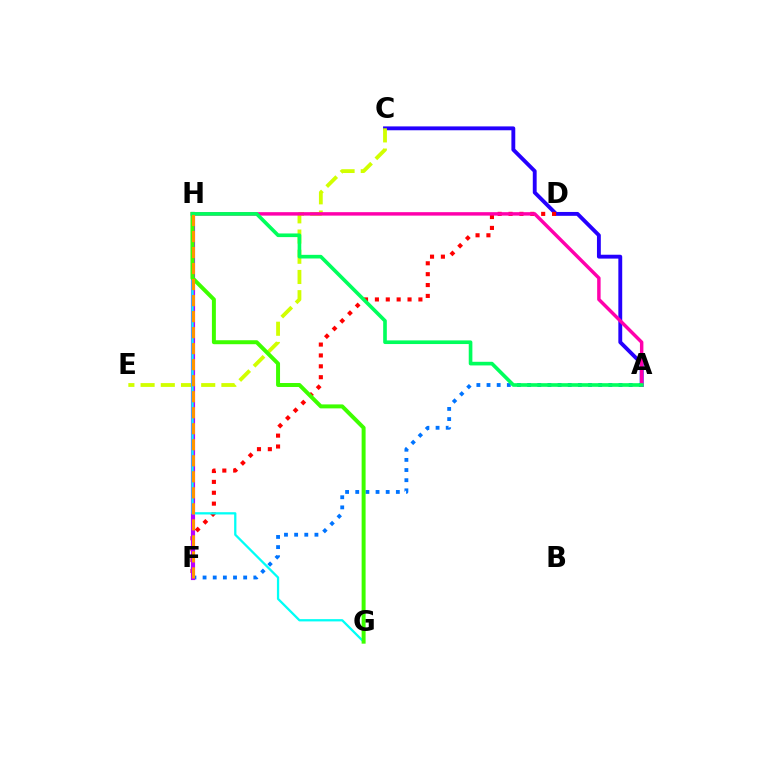{('A', 'F'): [{'color': '#0074ff', 'line_style': 'dotted', 'thickness': 2.76}], ('A', 'C'): [{'color': '#2500ff', 'line_style': 'solid', 'thickness': 2.78}], ('C', 'E'): [{'color': '#d1ff00', 'line_style': 'dashed', 'thickness': 2.75}], ('D', 'F'): [{'color': '#ff0000', 'line_style': 'dotted', 'thickness': 2.96}], ('F', 'H'): [{'color': '#b900ff', 'line_style': 'solid', 'thickness': 2.99}, {'color': '#ff9400', 'line_style': 'dashed', 'thickness': 2.18}], ('A', 'H'): [{'color': '#ff00ac', 'line_style': 'solid', 'thickness': 2.48}, {'color': '#00ff5c', 'line_style': 'solid', 'thickness': 2.62}], ('G', 'H'): [{'color': '#00fff6', 'line_style': 'solid', 'thickness': 1.64}, {'color': '#3dff00', 'line_style': 'solid', 'thickness': 2.86}]}